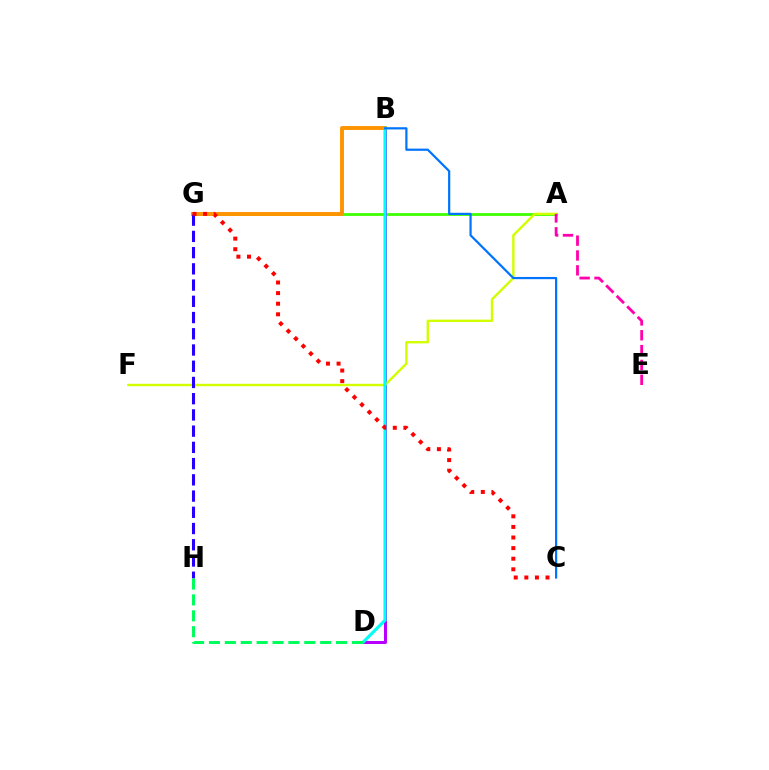{('A', 'G'): [{'color': '#3dff00', 'line_style': 'solid', 'thickness': 2.01}], ('B', 'D'): [{'color': '#b900ff', 'line_style': 'solid', 'thickness': 2.17}, {'color': '#00fff6', 'line_style': 'solid', 'thickness': 2.24}], ('B', 'G'): [{'color': '#ff9400', 'line_style': 'solid', 'thickness': 2.8}], ('A', 'F'): [{'color': '#d1ff00', 'line_style': 'solid', 'thickness': 1.72}], ('B', 'C'): [{'color': '#0074ff', 'line_style': 'solid', 'thickness': 1.59}], ('G', 'H'): [{'color': '#2500ff', 'line_style': 'dashed', 'thickness': 2.2}], ('D', 'H'): [{'color': '#00ff5c', 'line_style': 'dashed', 'thickness': 2.16}], ('C', 'G'): [{'color': '#ff0000', 'line_style': 'dotted', 'thickness': 2.88}], ('A', 'E'): [{'color': '#ff00ac', 'line_style': 'dashed', 'thickness': 2.02}]}